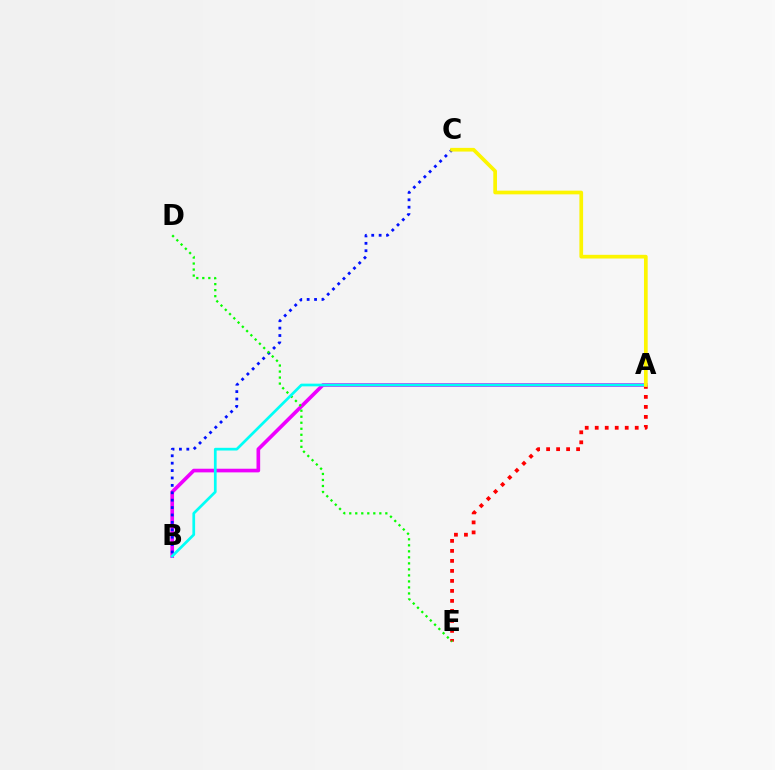{('A', 'E'): [{'color': '#ff0000', 'line_style': 'dotted', 'thickness': 2.72}], ('A', 'B'): [{'color': '#ee00ff', 'line_style': 'solid', 'thickness': 2.63}, {'color': '#00fff6', 'line_style': 'solid', 'thickness': 1.95}], ('B', 'C'): [{'color': '#0010ff', 'line_style': 'dotted', 'thickness': 2.01}], ('D', 'E'): [{'color': '#08ff00', 'line_style': 'dotted', 'thickness': 1.63}], ('A', 'C'): [{'color': '#fcf500', 'line_style': 'solid', 'thickness': 2.66}]}